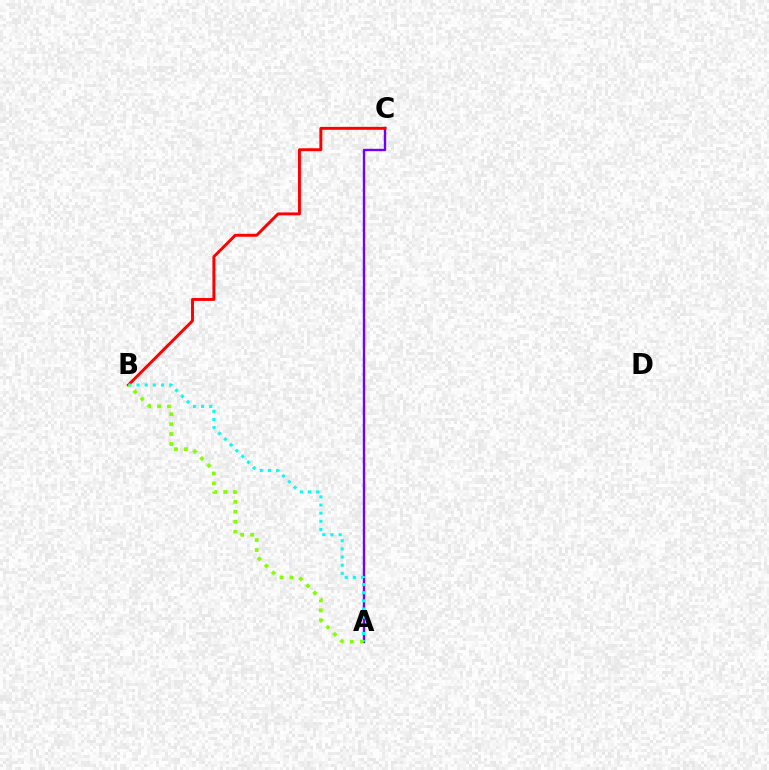{('A', 'C'): [{'color': '#7200ff', 'line_style': 'solid', 'thickness': 1.73}], ('B', 'C'): [{'color': '#ff0000', 'line_style': 'solid', 'thickness': 2.11}], ('A', 'B'): [{'color': '#00fff6', 'line_style': 'dotted', 'thickness': 2.22}, {'color': '#84ff00', 'line_style': 'dotted', 'thickness': 2.7}]}